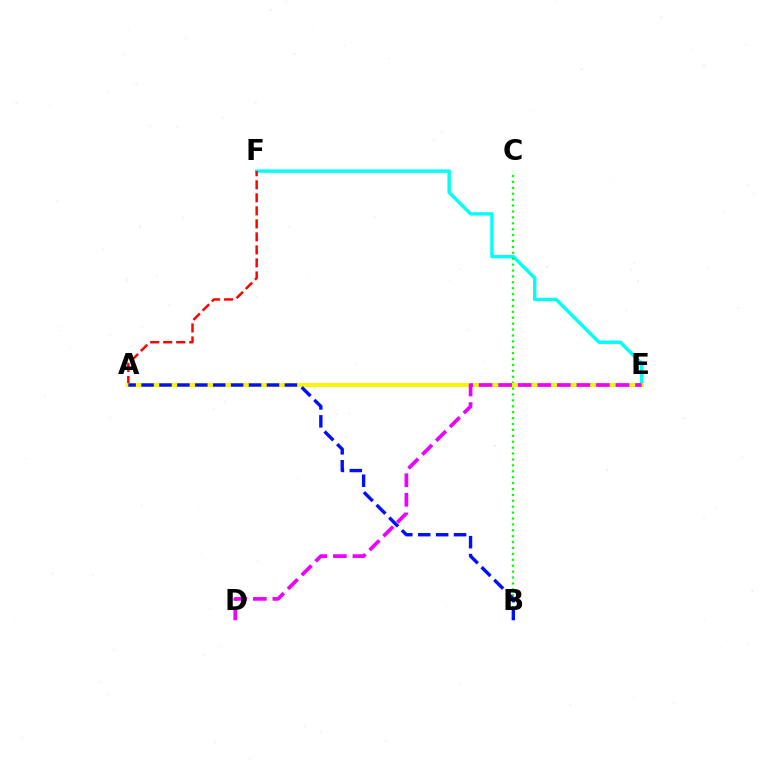{('E', 'F'): [{'color': '#00fff6', 'line_style': 'solid', 'thickness': 2.46}], ('B', 'C'): [{'color': '#08ff00', 'line_style': 'dotted', 'thickness': 1.6}], ('A', 'F'): [{'color': '#ff0000', 'line_style': 'dashed', 'thickness': 1.77}], ('A', 'E'): [{'color': '#fcf500', 'line_style': 'solid', 'thickness': 2.83}], ('A', 'B'): [{'color': '#0010ff', 'line_style': 'dashed', 'thickness': 2.43}], ('D', 'E'): [{'color': '#ee00ff', 'line_style': 'dashed', 'thickness': 2.66}]}